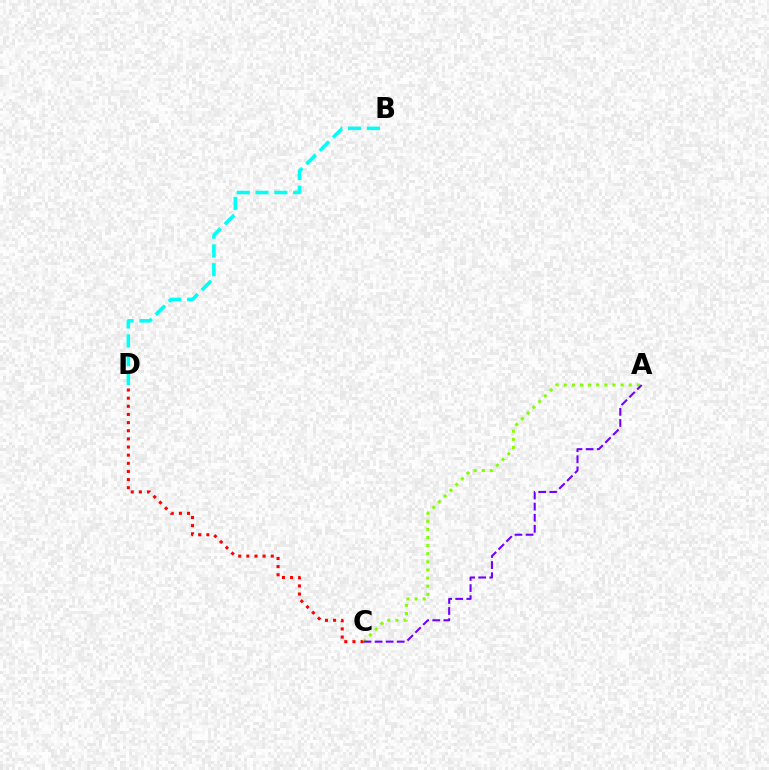{('C', 'D'): [{'color': '#ff0000', 'line_style': 'dotted', 'thickness': 2.21}], ('A', 'C'): [{'color': '#84ff00', 'line_style': 'dotted', 'thickness': 2.21}, {'color': '#7200ff', 'line_style': 'dashed', 'thickness': 1.51}], ('B', 'D'): [{'color': '#00fff6', 'line_style': 'dashed', 'thickness': 2.55}]}